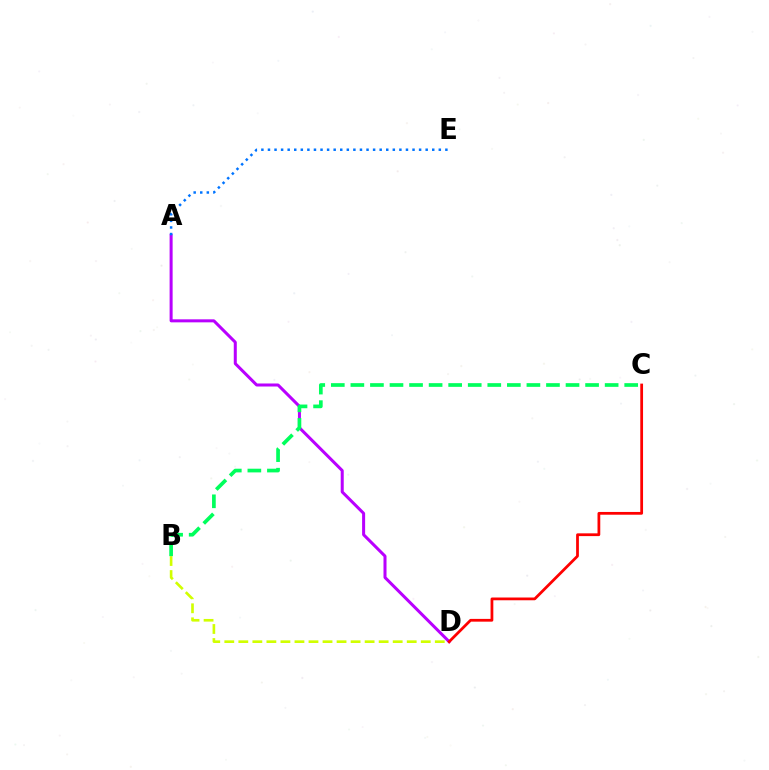{('A', 'D'): [{'color': '#b900ff', 'line_style': 'solid', 'thickness': 2.17}], ('B', 'D'): [{'color': '#d1ff00', 'line_style': 'dashed', 'thickness': 1.91}], ('B', 'C'): [{'color': '#00ff5c', 'line_style': 'dashed', 'thickness': 2.66}], ('A', 'E'): [{'color': '#0074ff', 'line_style': 'dotted', 'thickness': 1.79}], ('C', 'D'): [{'color': '#ff0000', 'line_style': 'solid', 'thickness': 1.99}]}